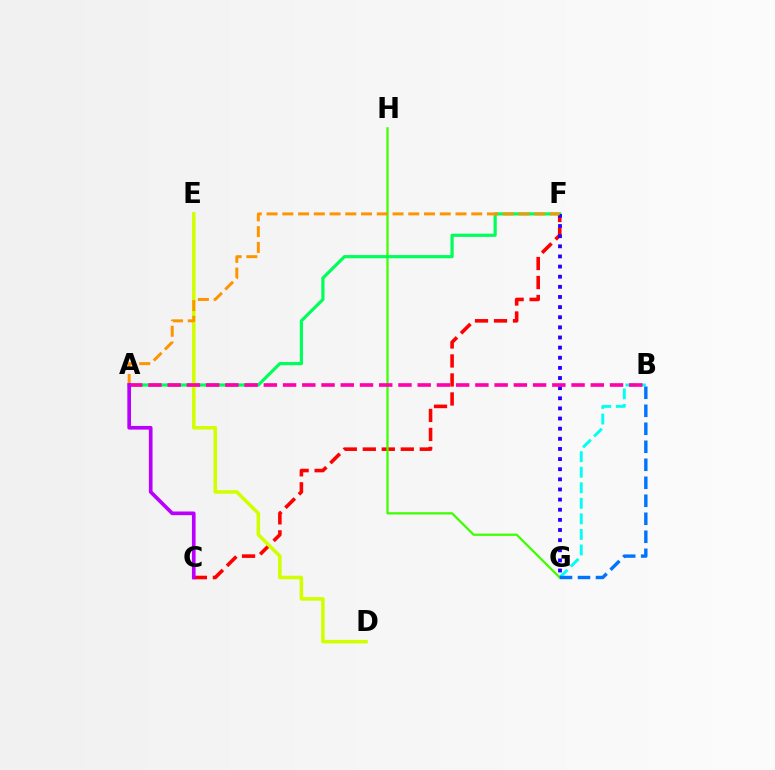{('C', 'F'): [{'color': '#ff0000', 'line_style': 'dashed', 'thickness': 2.58}], ('B', 'G'): [{'color': '#00fff6', 'line_style': 'dashed', 'thickness': 2.11}, {'color': '#0074ff', 'line_style': 'dashed', 'thickness': 2.45}], ('G', 'H'): [{'color': '#3dff00', 'line_style': 'solid', 'thickness': 1.62}], ('A', 'F'): [{'color': '#00ff5c', 'line_style': 'solid', 'thickness': 2.31}, {'color': '#ff9400', 'line_style': 'dashed', 'thickness': 2.14}], ('D', 'E'): [{'color': '#d1ff00', 'line_style': 'solid', 'thickness': 2.57}], ('F', 'G'): [{'color': '#2500ff', 'line_style': 'dotted', 'thickness': 2.75}], ('A', 'B'): [{'color': '#ff00ac', 'line_style': 'dashed', 'thickness': 2.61}], ('A', 'C'): [{'color': '#b900ff', 'line_style': 'solid', 'thickness': 2.64}]}